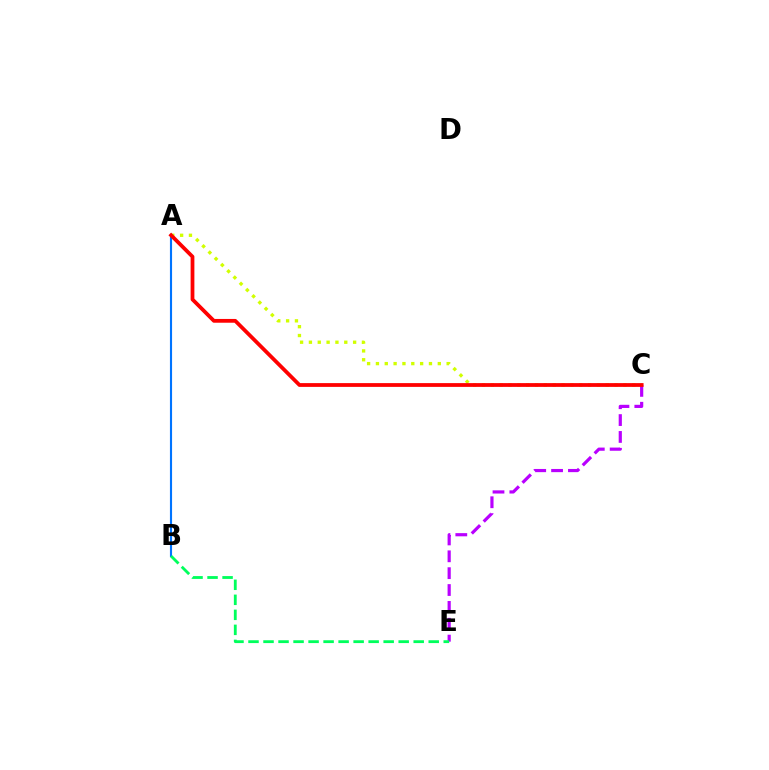{('A', 'B'): [{'color': '#0074ff', 'line_style': 'solid', 'thickness': 1.53}], ('C', 'E'): [{'color': '#b900ff', 'line_style': 'dashed', 'thickness': 2.29}], ('A', 'C'): [{'color': '#d1ff00', 'line_style': 'dotted', 'thickness': 2.4}, {'color': '#ff0000', 'line_style': 'solid', 'thickness': 2.72}], ('B', 'E'): [{'color': '#00ff5c', 'line_style': 'dashed', 'thickness': 2.04}]}